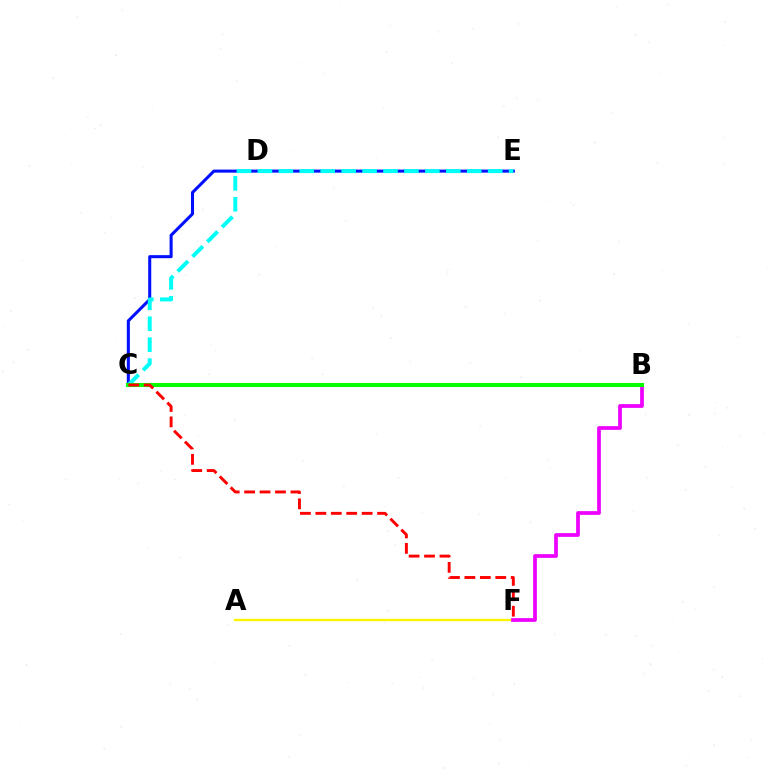{('C', 'E'): [{'color': '#0010ff', 'line_style': 'solid', 'thickness': 2.2}, {'color': '#00fff6', 'line_style': 'dashed', 'thickness': 2.84}], ('A', 'F'): [{'color': '#fcf500', 'line_style': 'solid', 'thickness': 1.71}], ('B', 'F'): [{'color': '#ee00ff', 'line_style': 'solid', 'thickness': 2.69}], ('B', 'C'): [{'color': '#08ff00', 'line_style': 'solid', 'thickness': 2.93}], ('C', 'F'): [{'color': '#ff0000', 'line_style': 'dashed', 'thickness': 2.1}]}